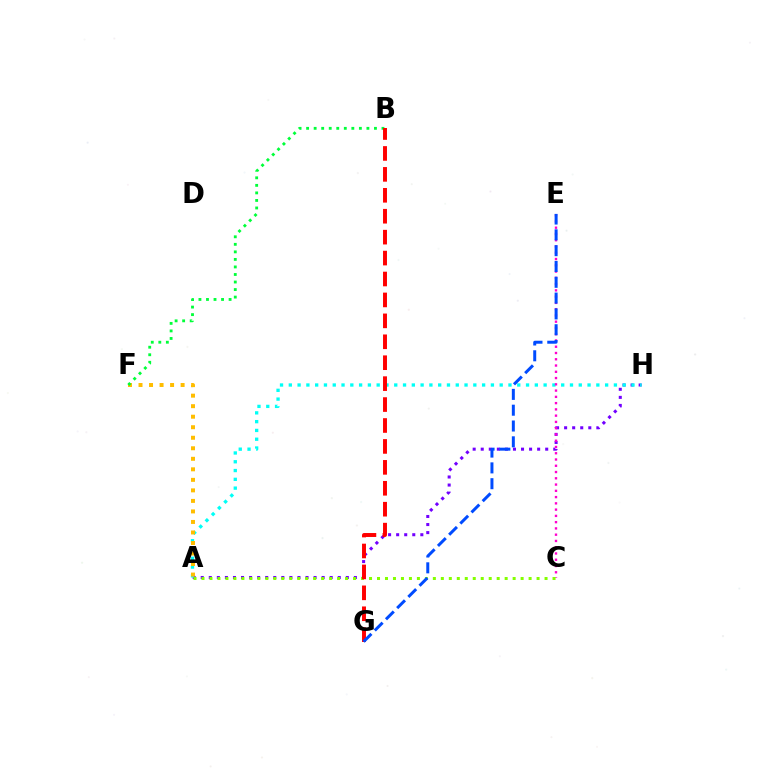{('A', 'H'): [{'color': '#7200ff', 'line_style': 'dotted', 'thickness': 2.19}, {'color': '#00fff6', 'line_style': 'dotted', 'thickness': 2.39}], ('A', 'F'): [{'color': '#ffbd00', 'line_style': 'dotted', 'thickness': 2.86}], ('B', 'F'): [{'color': '#00ff39', 'line_style': 'dotted', 'thickness': 2.05}], ('C', 'E'): [{'color': '#ff00cf', 'line_style': 'dotted', 'thickness': 1.7}], ('A', 'C'): [{'color': '#84ff00', 'line_style': 'dotted', 'thickness': 2.17}], ('B', 'G'): [{'color': '#ff0000', 'line_style': 'dashed', 'thickness': 2.84}], ('E', 'G'): [{'color': '#004bff', 'line_style': 'dashed', 'thickness': 2.15}]}